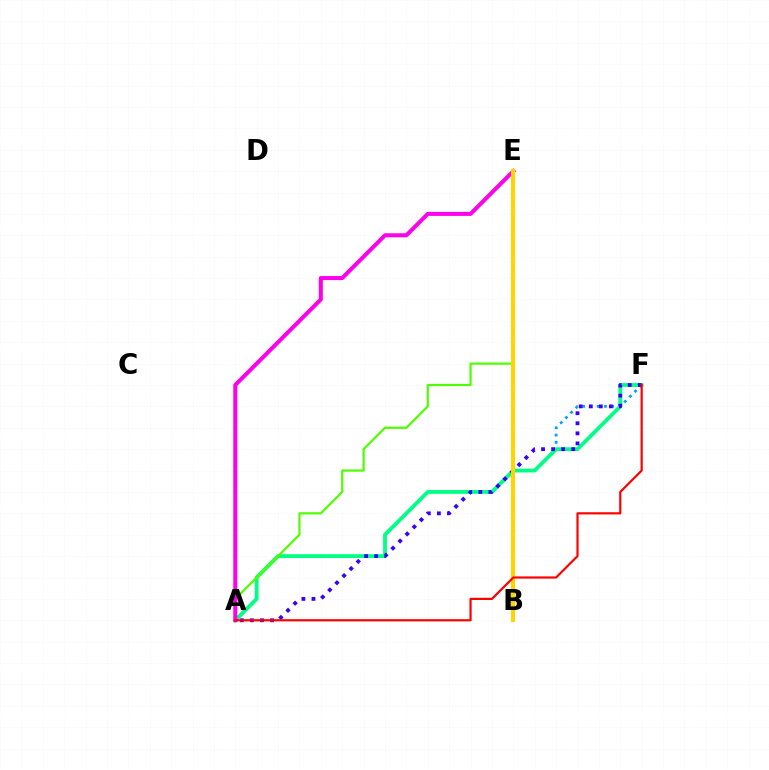{('B', 'F'): [{'color': '#009eff', 'line_style': 'dotted', 'thickness': 1.98}], ('A', 'F'): [{'color': '#00ff86', 'line_style': 'solid', 'thickness': 2.75}, {'color': '#3700ff', 'line_style': 'dotted', 'thickness': 2.73}, {'color': '#ff0000', 'line_style': 'solid', 'thickness': 1.58}], ('A', 'E'): [{'color': '#4fff00', 'line_style': 'solid', 'thickness': 1.59}, {'color': '#ff00ed', 'line_style': 'solid', 'thickness': 2.9}], ('B', 'E'): [{'color': '#ffd500', 'line_style': 'solid', 'thickness': 2.95}]}